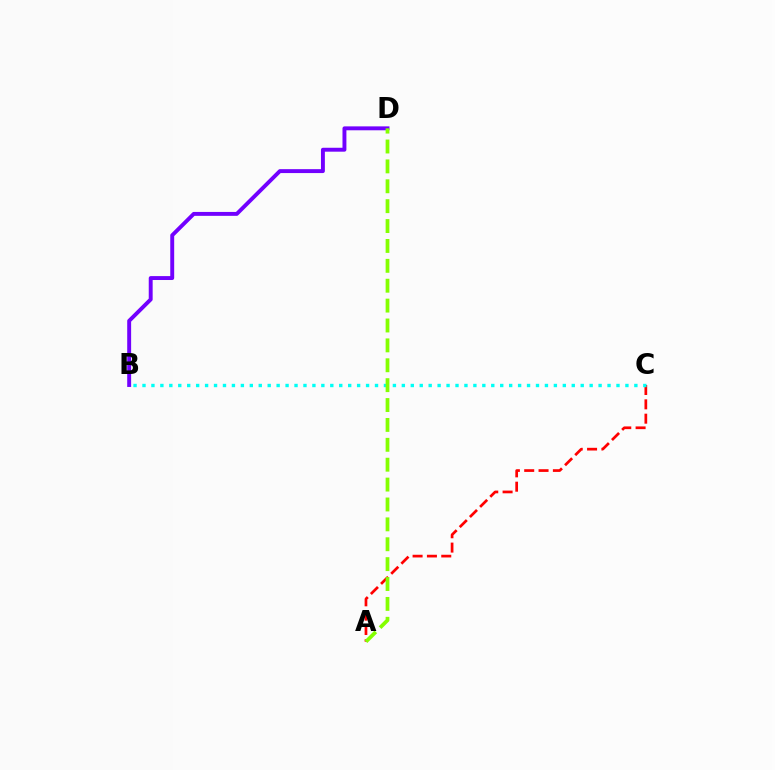{('A', 'C'): [{'color': '#ff0000', 'line_style': 'dashed', 'thickness': 1.95}], ('B', 'D'): [{'color': '#7200ff', 'line_style': 'solid', 'thickness': 2.82}], ('B', 'C'): [{'color': '#00fff6', 'line_style': 'dotted', 'thickness': 2.43}], ('A', 'D'): [{'color': '#84ff00', 'line_style': 'dashed', 'thickness': 2.7}]}